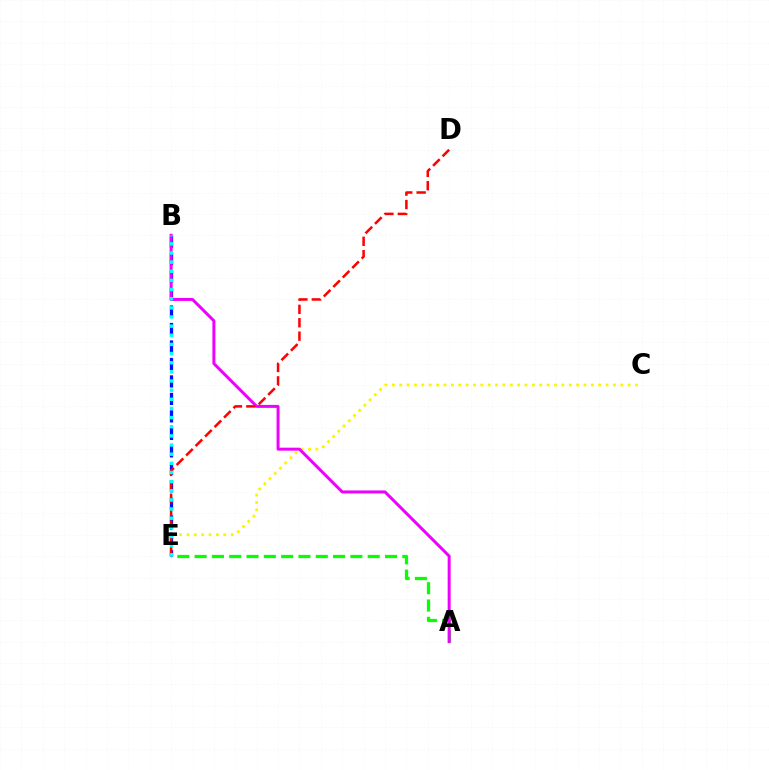{('A', 'E'): [{'color': '#08ff00', 'line_style': 'dashed', 'thickness': 2.35}], ('C', 'E'): [{'color': '#fcf500', 'line_style': 'dotted', 'thickness': 2.0}], ('B', 'E'): [{'color': '#0010ff', 'line_style': 'dashed', 'thickness': 2.37}, {'color': '#00fff6', 'line_style': 'dotted', 'thickness': 2.48}], ('A', 'B'): [{'color': '#ee00ff', 'line_style': 'solid', 'thickness': 2.14}], ('D', 'E'): [{'color': '#ff0000', 'line_style': 'dashed', 'thickness': 1.82}]}